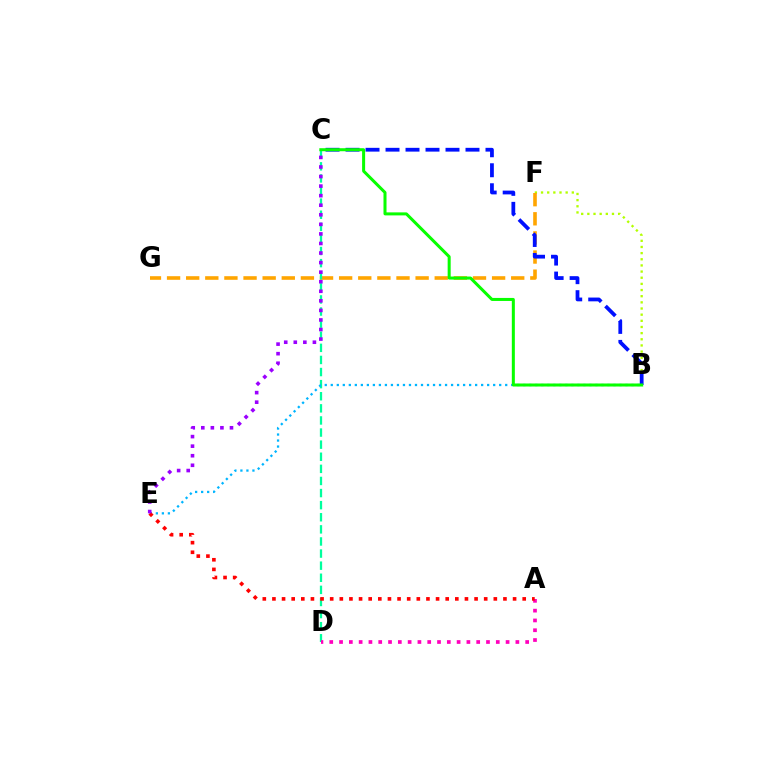{('B', 'F'): [{'color': '#b3ff00', 'line_style': 'dotted', 'thickness': 1.67}], ('F', 'G'): [{'color': '#ffa500', 'line_style': 'dashed', 'thickness': 2.6}], ('B', 'C'): [{'color': '#0010ff', 'line_style': 'dashed', 'thickness': 2.72}, {'color': '#08ff00', 'line_style': 'solid', 'thickness': 2.18}], ('C', 'D'): [{'color': '#00ff9d', 'line_style': 'dashed', 'thickness': 1.64}], ('B', 'E'): [{'color': '#00b5ff', 'line_style': 'dotted', 'thickness': 1.63}], ('A', 'D'): [{'color': '#ff00bd', 'line_style': 'dotted', 'thickness': 2.66}], ('A', 'E'): [{'color': '#ff0000', 'line_style': 'dotted', 'thickness': 2.62}], ('C', 'E'): [{'color': '#9b00ff', 'line_style': 'dotted', 'thickness': 2.6}]}